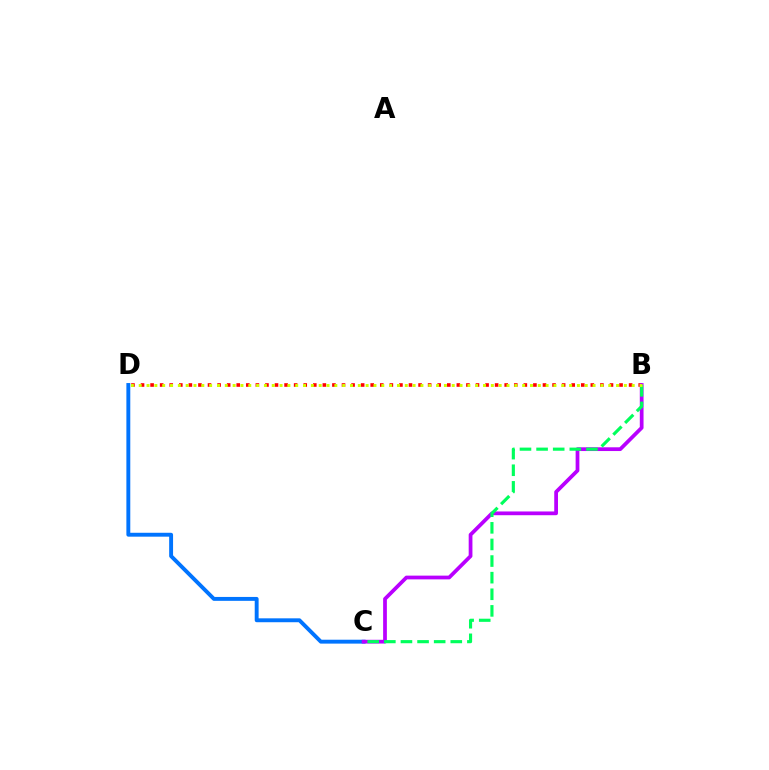{('B', 'D'): [{'color': '#ff0000', 'line_style': 'dotted', 'thickness': 2.6}, {'color': '#d1ff00', 'line_style': 'dotted', 'thickness': 2.13}], ('C', 'D'): [{'color': '#0074ff', 'line_style': 'solid', 'thickness': 2.81}], ('B', 'C'): [{'color': '#b900ff', 'line_style': 'solid', 'thickness': 2.7}, {'color': '#00ff5c', 'line_style': 'dashed', 'thickness': 2.26}]}